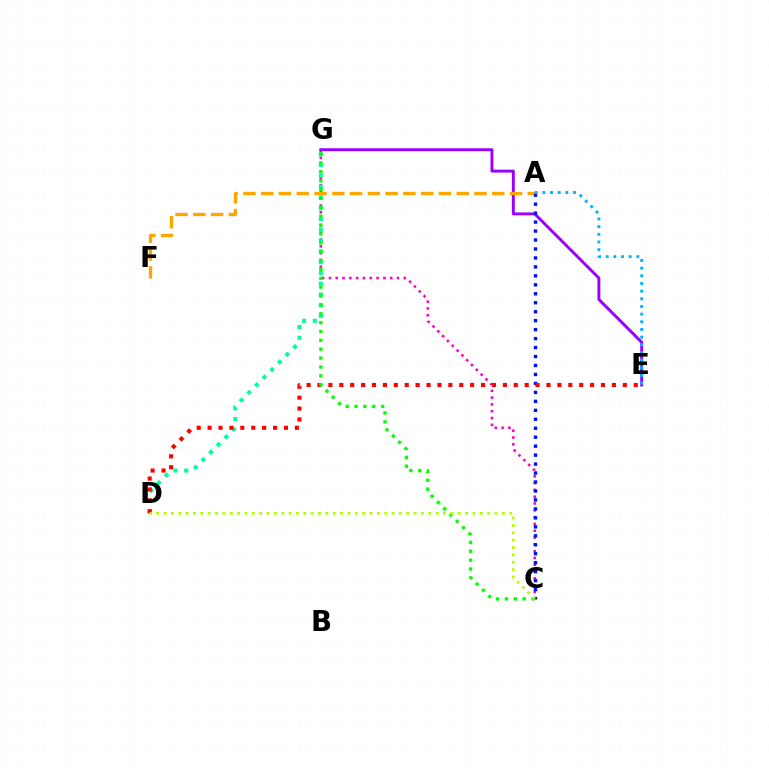{('C', 'G'): [{'color': '#ff00bd', 'line_style': 'dotted', 'thickness': 1.85}, {'color': '#08ff00', 'line_style': 'dotted', 'thickness': 2.41}], ('E', 'G'): [{'color': '#9b00ff', 'line_style': 'solid', 'thickness': 2.11}], ('A', 'F'): [{'color': '#ffa500', 'line_style': 'dashed', 'thickness': 2.41}], ('D', 'G'): [{'color': '#00ff9d', 'line_style': 'dotted', 'thickness': 2.93}], ('A', 'C'): [{'color': '#0010ff', 'line_style': 'dotted', 'thickness': 2.44}], ('D', 'E'): [{'color': '#ff0000', 'line_style': 'dotted', 'thickness': 2.96}], ('A', 'E'): [{'color': '#00b5ff', 'line_style': 'dotted', 'thickness': 2.08}], ('C', 'D'): [{'color': '#b3ff00', 'line_style': 'dotted', 'thickness': 2.0}]}